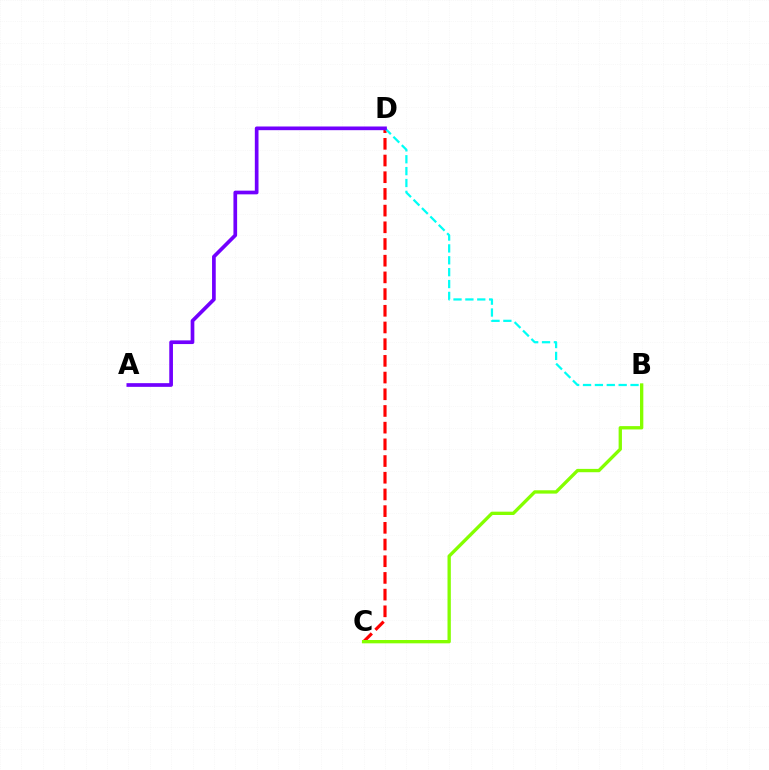{('C', 'D'): [{'color': '#ff0000', 'line_style': 'dashed', 'thickness': 2.27}], ('B', 'D'): [{'color': '#00fff6', 'line_style': 'dashed', 'thickness': 1.61}], ('A', 'D'): [{'color': '#7200ff', 'line_style': 'solid', 'thickness': 2.65}], ('B', 'C'): [{'color': '#84ff00', 'line_style': 'solid', 'thickness': 2.4}]}